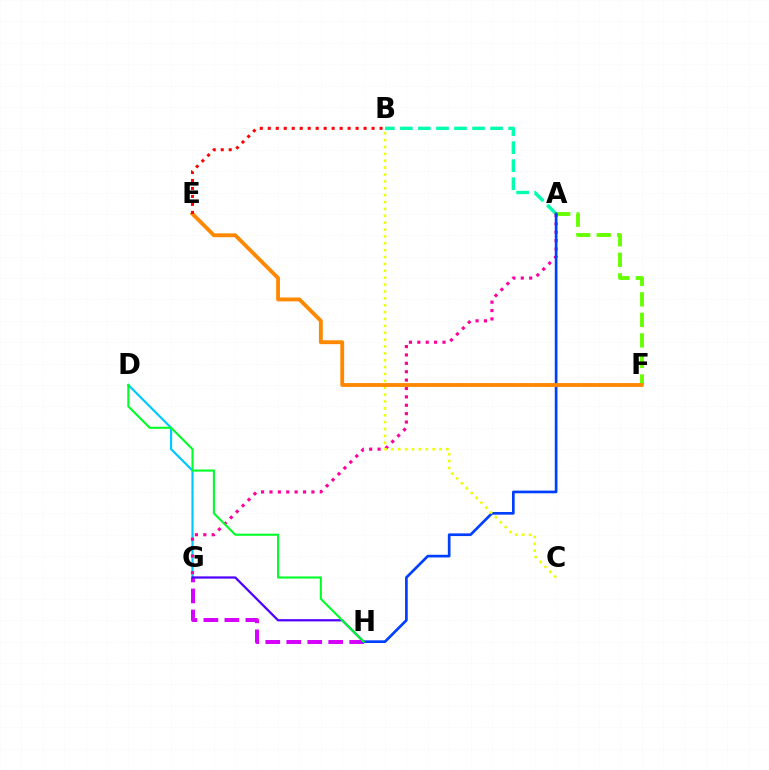{('D', 'G'): [{'color': '#00c7ff', 'line_style': 'solid', 'thickness': 1.56}], ('G', 'H'): [{'color': '#d600ff', 'line_style': 'dashed', 'thickness': 2.85}, {'color': '#4f00ff', 'line_style': 'solid', 'thickness': 1.62}], ('A', 'B'): [{'color': '#00ffaf', 'line_style': 'dashed', 'thickness': 2.45}], ('A', 'F'): [{'color': '#66ff00', 'line_style': 'dashed', 'thickness': 2.79}], ('A', 'G'): [{'color': '#ff00a0', 'line_style': 'dotted', 'thickness': 2.28}], ('A', 'H'): [{'color': '#003fff', 'line_style': 'solid', 'thickness': 1.93}], ('B', 'C'): [{'color': '#eeff00', 'line_style': 'dotted', 'thickness': 1.87}], ('E', 'F'): [{'color': '#ff8800', 'line_style': 'solid', 'thickness': 2.77}], ('D', 'H'): [{'color': '#00ff27', 'line_style': 'solid', 'thickness': 1.51}], ('B', 'E'): [{'color': '#ff0000', 'line_style': 'dotted', 'thickness': 2.17}]}